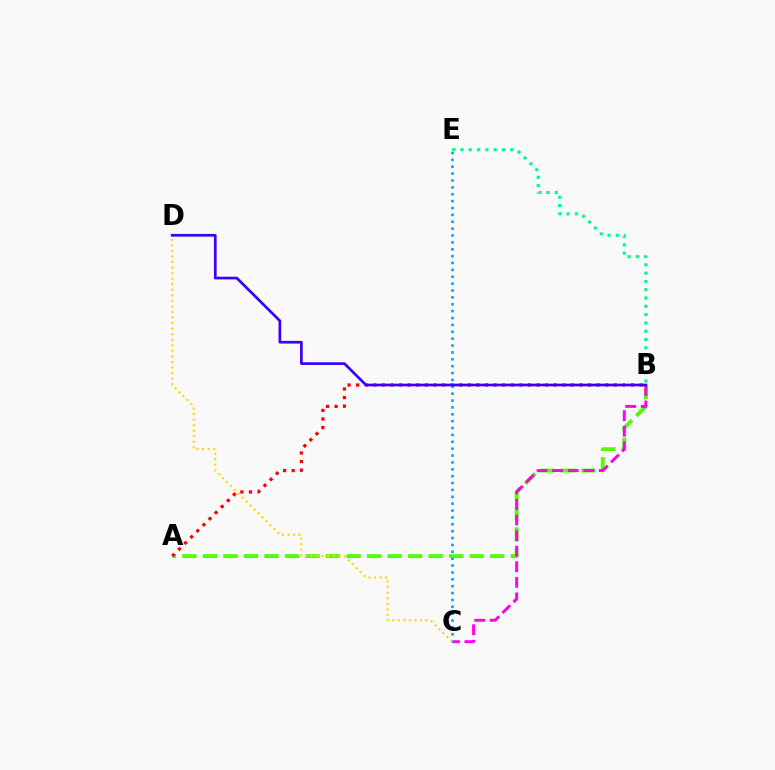{('A', 'B'): [{'color': '#4fff00', 'line_style': 'dashed', 'thickness': 2.79}, {'color': '#ff0000', 'line_style': 'dotted', 'thickness': 2.33}], ('B', 'C'): [{'color': '#ff00ed', 'line_style': 'dashed', 'thickness': 2.12}], ('C', 'E'): [{'color': '#009eff', 'line_style': 'dotted', 'thickness': 1.87}], ('B', 'E'): [{'color': '#00ff86', 'line_style': 'dotted', 'thickness': 2.25}], ('C', 'D'): [{'color': '#ffd500', 'line_style': 'dotted', 'thickness': 1.51}], ('B', 'D'): [{'color': '#3700ff', 'line_style': 'solid', 'thickness': 1.94}]}